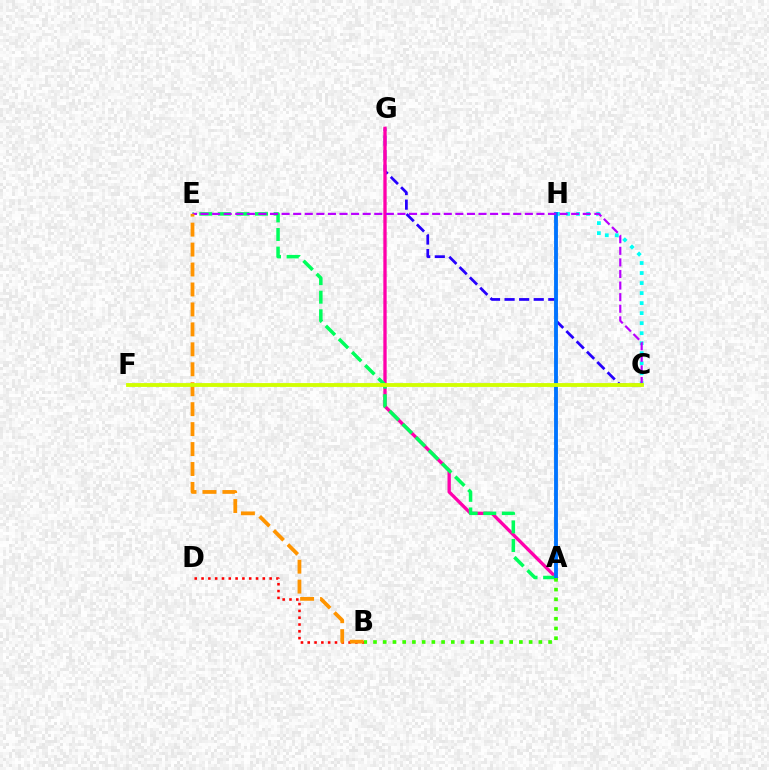{('B', 'D'): [{'color': '#ff0000', 'line_style': 'dotted', 'thickness': 1.85}], ('C', 'H'): [{'color': '#00fff6', 'line_style': 'dotted', 'thickness': 2.72}], ('C', 'G'): [{'color': '#2500ff', 'line_style': 'dashed', 'thickness': 1.98}], ('A', 'G'): [{'color': '#ff00ac', 'line_style': 'solid', 'thickness': 2.4}], ('A', 'E'): [{'color': '#00ff5c', 'line_style': 'dashed', 'thickness': 2.52}], ('A', 'H'): [{'color': '#0074ff', 'line_style': 'solid', 'thickness': 2.78}], ('A', 'B'): [{'color': '#3dff00', 'line_style': 'dotted', 'thickness': 2.64}], ('C', 'E'): [{'color': '#b900ff', 'line_style': 'dashed', 'thickness': 1.57}], ('B', 'E'): [{'color': '#ff9400', 'line_style': 'dashed', 'thickness': 2.71}], ('C', 'F'): [{'color': '#d1ff00', 'line_style': 'solid', 'thickness': 2.76}]}